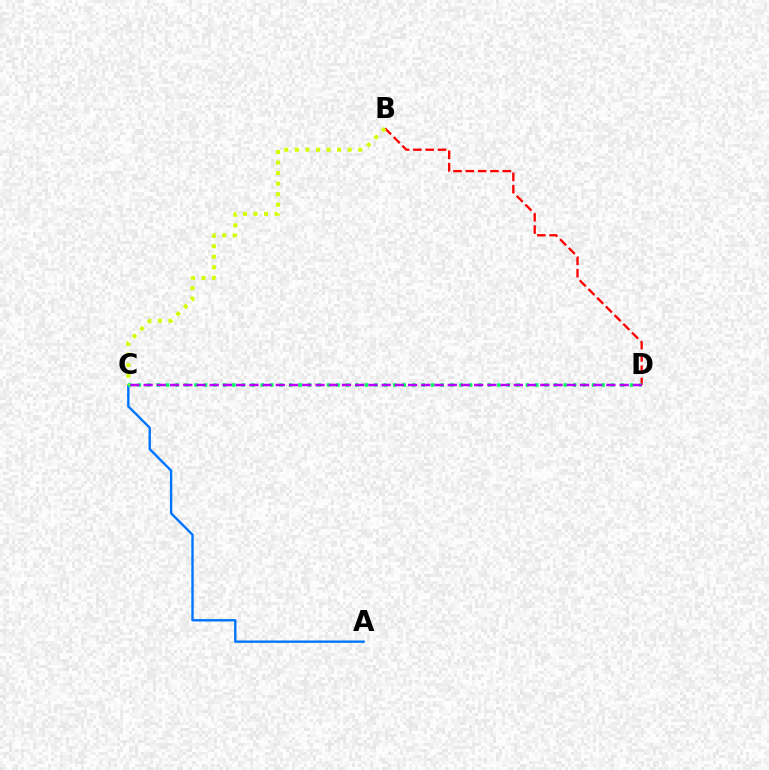{('A', 'C'): [{'color': '#0074ff', 'line_style': 'solid', 'thickness': 1.71}], ('B', 'D'): [{'color': '#ff0000', 'line_style': 'dashed', 'thickness': 1.67}], ('C', 'D'): [{'color': '#00ff5c', 'line_style': 'dotted', 'thickness': 2.57}, {'color': '#b900ff', 'line_style': 'dashed', 'thickness': 1.8}], ('B', 'C'): [{'color': '#d1ff00', 'line_style': 'dotted', 'thickness': 2.87}]}